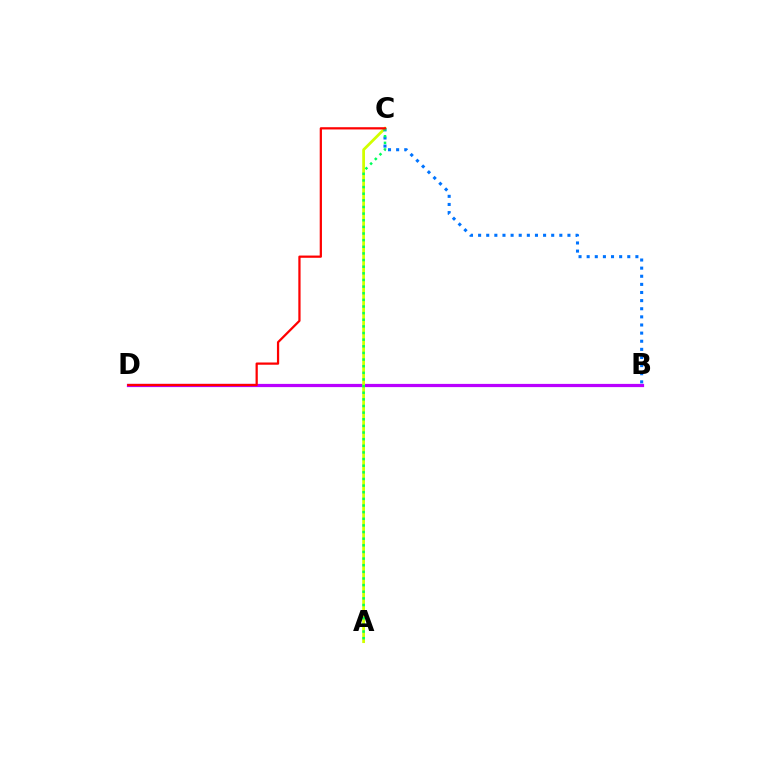{('B', 'D'): [{'color': '#b900ff', 'line_style': 'solid', 'thickness': 2.32}], ('A', 'C'): [{'color': '#d1ff00', 'line_style': 'solid', 'thickness': 2.0}, {'color': '#00ff5c', 'line_style': 'dotted', 'thickness': 1.8}], ('B', 'C'): [{'color': '#0074ff', 'line_style': 'dotted', 'thickness': 2.21}], ('C', 'D'): [{'color': '#ff0000', 'line_style': 'solid', 'thickness': 1.61}]}